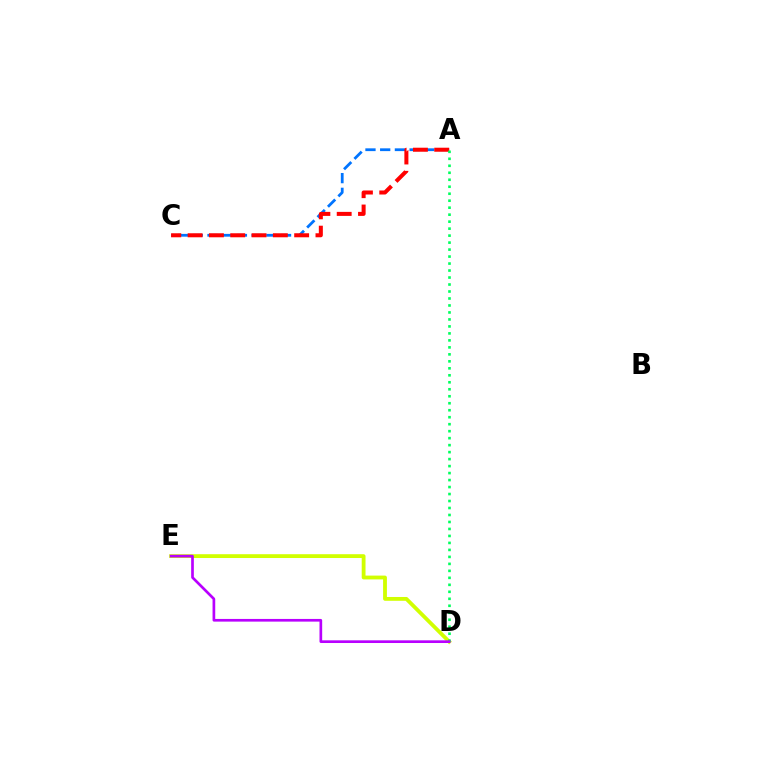{('A', 'C'): [{'color': '#0074ff', 'line_style': 'dashed', 'thickness': 2.0}, {'color': '#ff0000', 'line_style': 'dashed', 'thickness': 2.9}], ('D', 'E'): [{'color': '#d1ff00', 'line_style': 'solid', 'thickness': 2.75}, {'color': '#b900ff', 'line_style': 'solid', 'thickness': 1.93}], ('A', 'D'): [{'color': '#00ff5c', 'line_style': 'dotted', 'thickness': 1.9}]}